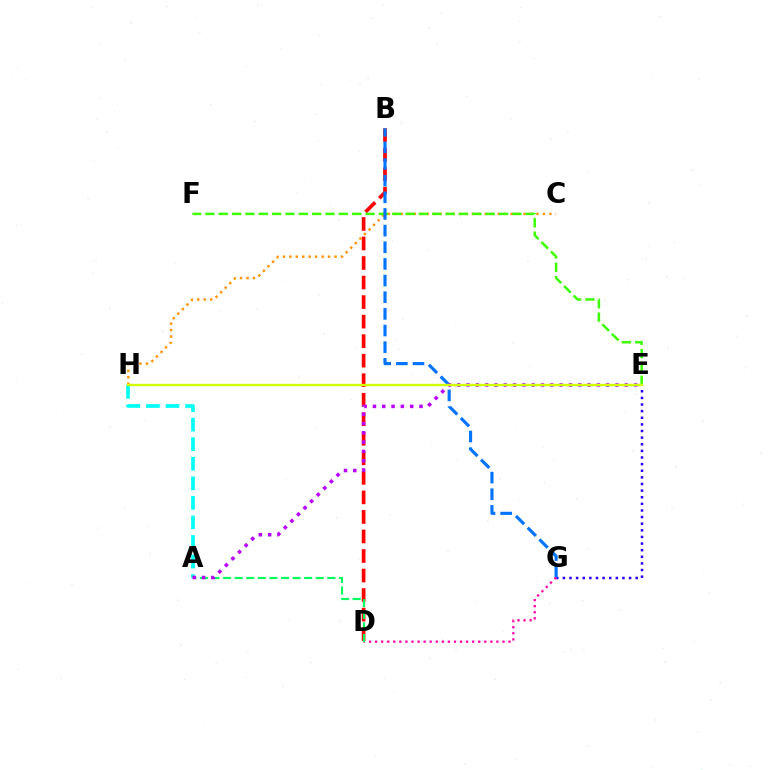{('E', 'G'): [{'color': '#2500ff', 'line_style': 'dotted', 'thickness': 1.8}], ('B', 'D'): [{'color': '#ff0000', 'line_style': 'dashed', 'thickness': 2.65}], ('C', 'H'): [{'color': '#ff9400', 'line_style': 'dotted', 'thickness': 1.76}], ('E', 'F'): [{'color': '#3dff00', 'line_style': 'dashed', 'thickness': 1.81}], ('A', 'H'): [{'color': '#00fff6', 'line_style': 'dashed', 'thickness': 2.66}], ('B', 'G'): [{'color': '#0074ff', 'line_style': 'dashed', 'thickness': 2.26}], ('D', 'G'): [{'color': '#ff00ac', 'line_style': 'dotted', 'thickness': 1.65}], ('A', 'D'): [{'color': '#00ff5c', 'line_style': 'dashed', 'thickness': 1.57}], ('A', 'E'): [{'color': '#b900ff', 'line_style': 'dotted', 'thickness': 2.53}], ('E', 'H'): [{'color': '#d1ff00', 'line_style': 'solid', 'thickness': 1.7}]}